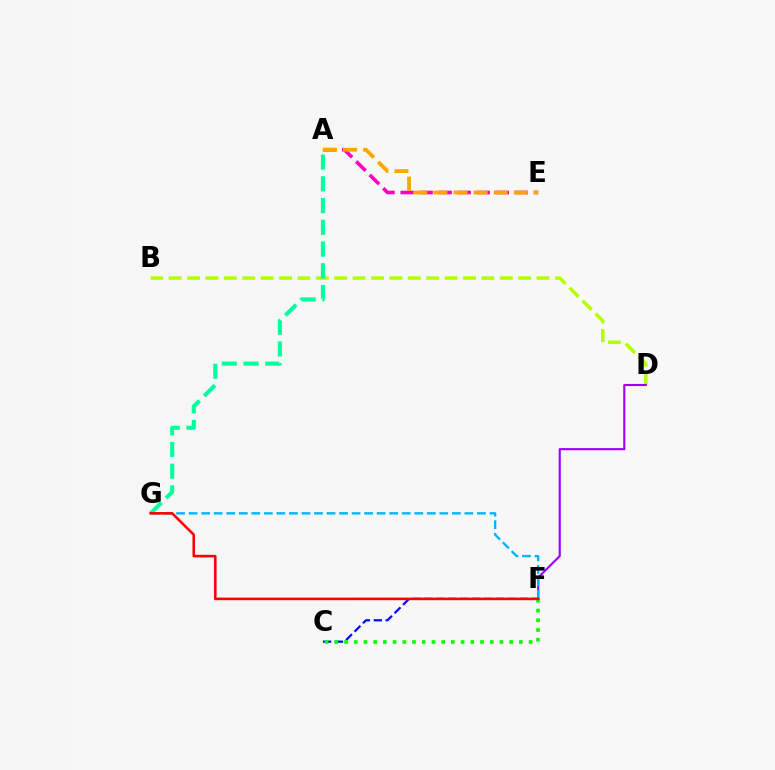{('B', 'D'): [{'color': '#b3ff00', 'line_style': 'dashed', 'thickness': 2.5}], ('A', 'E'): [{'color': '#ff00bd', 'line_style': 'dashed', 'thickness': 2.59}, {'color': '#ffa500', 'line_style': 'dashed', 'thickness': 2.73}], ('D', 'F'): [{'color': '#9b00ff', 'line_style': 'solid', 'thickness': 1.53}], ('F', 'G'): [{'color': '#00b5ff', 'line_style': 'dashed', 'thickness': 1.7}, {'color': '#ff0000', 'line_style': 'solid', 'thickness': 1.86}], ('C', 'F'): [{'color': '#0010ff', 'line_style': 'dashed', 'thickness': 1.62}, {'color': '#08ff00', 'line_style': 'dotted', 'thickness': 2.64}], ('A', 'G'): [{'color': '#00ff9d', 'line_style': 'dashed', 'thickness': 2.95}]}